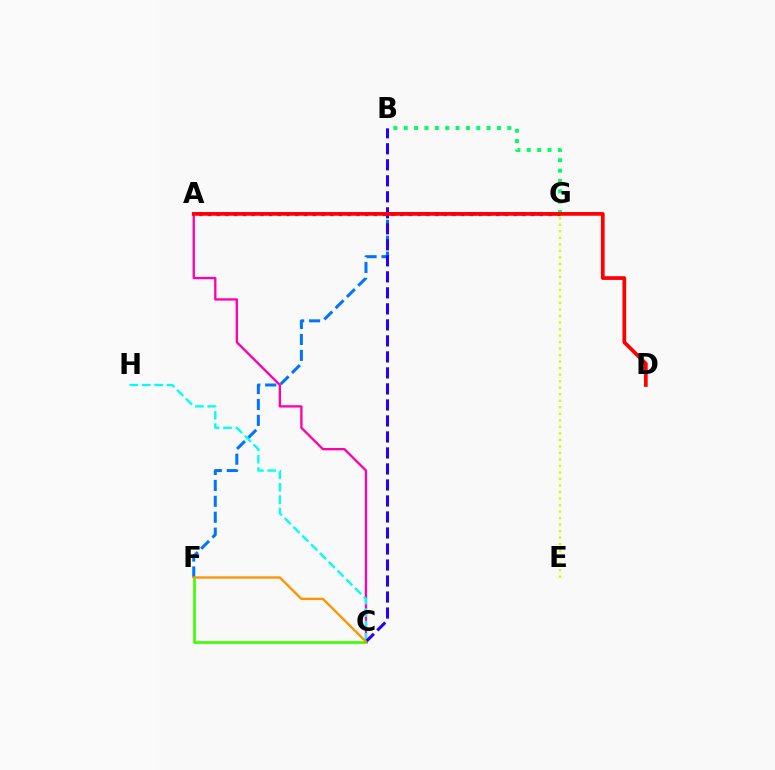{('F', 'G'): [{'color': '#0074ff', 'line_style': 'dashed', 'thickness': 2.16}], ('B', 'G'): [{'color': '#00ff5c', 'line_style': 'dotted', 'thickness': 2.82}], ('C', 'F'): [{'color': '#3dff00', 'line_style': 'solid', 'thickness': 1.93}, {'color': '#ff9400', 'line_style': 'solid', 'thickness': 1.68}], ('E', 'G'): [{'color': '#d1ff00', 'line_style': 'dotted', 'thickness': 1.77}], ('A', 'C'): [{'color': '#ff00ac', 'line_style': 'solid', 'thickness': 1.67}], ('A', 'G'): [{'color': '#b900ff', 'line_style': 'dotted', 'thickness': 2.37}], ('C', 'H'): [{'color': '#00fff6', 'line_style': 'dashed', 'thickness': 1.68}], ('B', 'C'): [{'color': '#2500ff', 'line_style': 'dashed', 'thickness': 2.17}], ('A', 'D'): [{'color': '#ff0000', 'line_style': 'solid', 'thickness': 2.68}]}